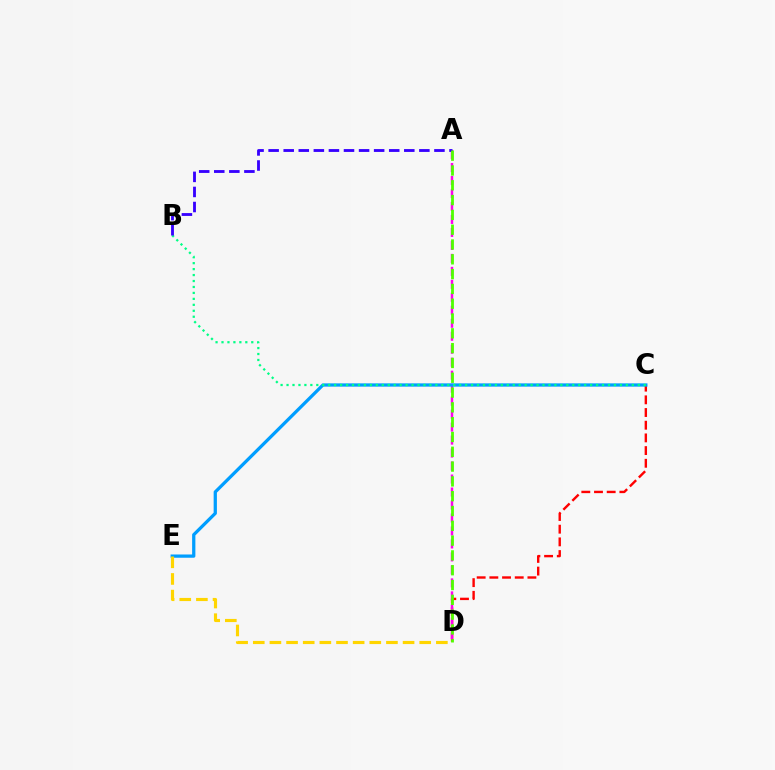{('C', 'D'): [{'color': '#ff0000', 'line_style': 'dashed', 'thickness': 1.72}], ('A', 'D'): [{'color': '#ff00ed', 'line_style': 'dashed', 'thickness': 1.76}, {'color': '#4fff00', 'line_style': 'dashed', 'thickness': 2.01}], ('C', 'E'): [{'color': '#009eff', 'line_style': 'solid', 'thickness': 2.35}], ('B', 'C'): [{'color': '#00ff86', 'line_style': 'dotted', 'thickness': 1.62}], ('A', 'B'): [{'color': '#3700ff', 'line_style': 'dashed', 'thickness': 2.05}], ('D', 'E'): [{'color': '#ffd500', 'line_style': 'dashed', 'thickness': 2.26}]}